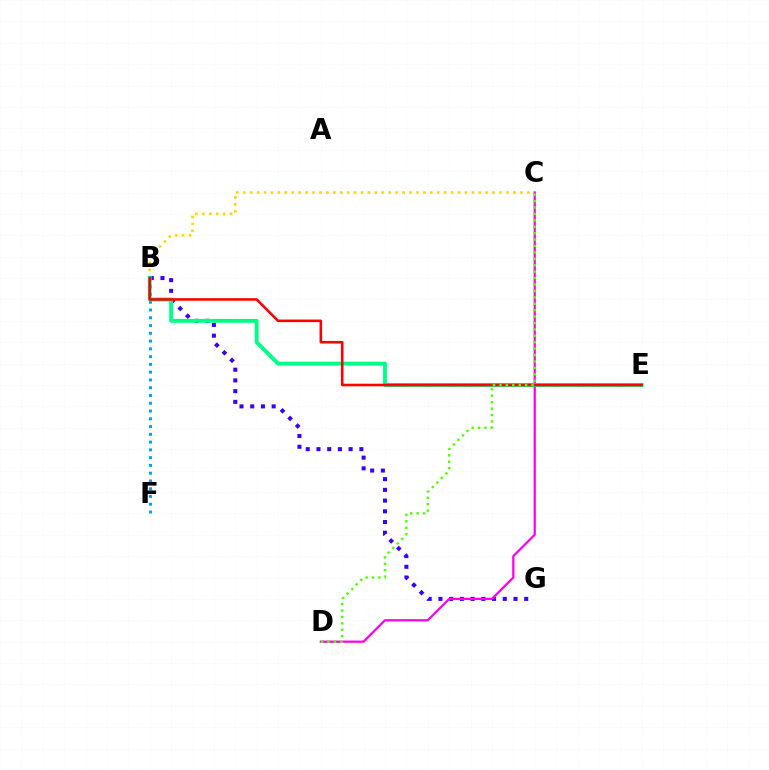{('B', 'F'): [{'color': '#009eff', 'line_style': 'dotted', 'thickness': 2.11}], ('B', 'G'): [{'color': '#3700ff', 'line_style': 'dotted', 'thickness': 2.91}], ('B', 'C'): [{'color': '#ffd500', 'line_style': 'dotted', 'thickness': 1.88}], ('C', 'D'): [{'color': '#ff00ed', 'line_style': 'solid', 'thickness': 1.62}, {'color': '#4fff00', 'line_style': 'dotted', 'thickness': 1.74}], ('B', 'E'): [{'color': '#00ff86', 'line_style': 'solid', 'thickness': 2.8}, {'color': '#ff0000', 'line_style': 'solid', 'thickness': 1.87}]}